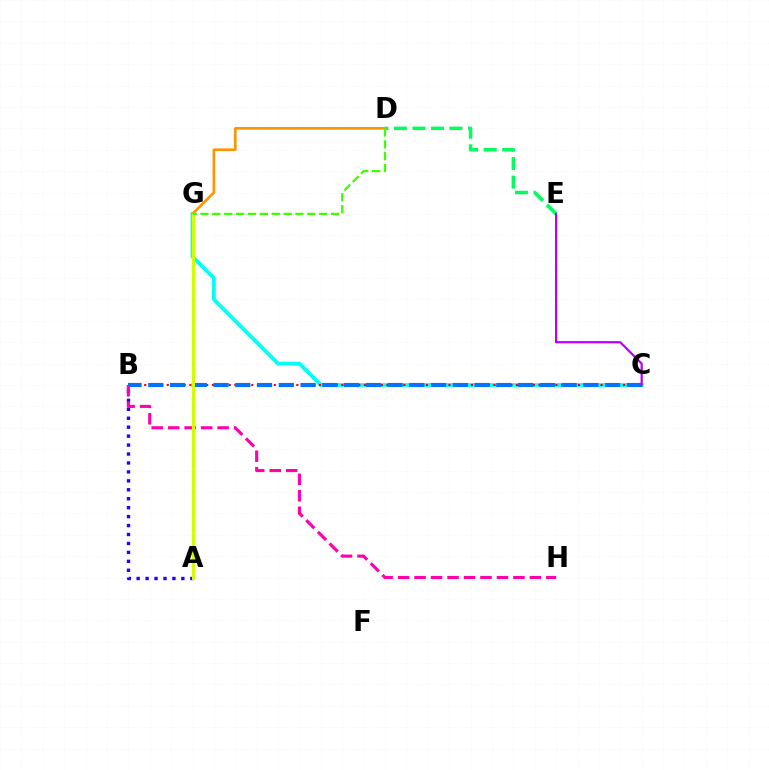{('D', 'E'): [{'color': '#00ff5c', 'line_style': 'dashed', 'thickness': 2.52}], ('C', 'G'): [{'color': '#00fff6', 'line_style': 'solid', 'thickness': 2.69}], ('B', 'C'): [{'color': '#ff0000', 'line_style': 'dotted', 'thickness': 1.53}, {'color': '#0074ff', 'line_style': 'dashed', 'thickness': 2.96}], ('A', 'B'): [{'color': '#2500ff', 'line_style': 'dotted', 'thickness': 2.43}], ('D', 'G'): [{'color': '#ff9400', 'line_style': 'solid', 'thickness': 1.91}, {'color': '#3dff00', 'line_style': 'dashed', 'thickness': 1.61}], ('B', 'H'): [{'color': '#ff00ac', 'line_style': 'dashed', 'thickness': 2.24}], ('C', 'E'): [{'color': '#b900ff', 'line_style': 'solid', 'thickness': 1.6}], ('A', 'G'): [{'color': '#d1ff00', 'line_style': 'solid', 'thickness': 2.22}]}